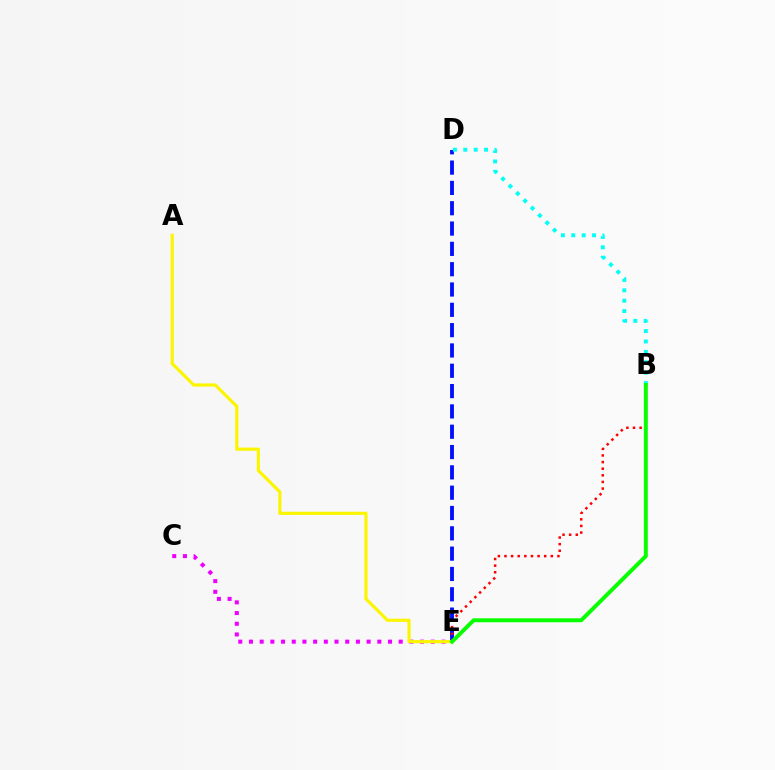{('C', 'E'): [{'color': '#ee00ff', 'line_style': 'dotted', 'thickness': 2.91}], ('D', 'E'): [{'color': '#0010ff', 'line_style': 'dashed', 'thickness': 2.76}], ('B', 'E'): [{'color': '#ff0000', 'line_style': 'dotted', 'thickness': 1.8}, {'color': '#08ff00', 'line_style': 'solid', 'thickness': 2.84}], ('B', 'D'): [{'color': '#00fff6', 'line_style': 'dotted', 'thickness': 2.82}], ('A', 'E'): [{'color': '#fcf500', 'line_style': 'solid', 'thickness': 2.28}]}